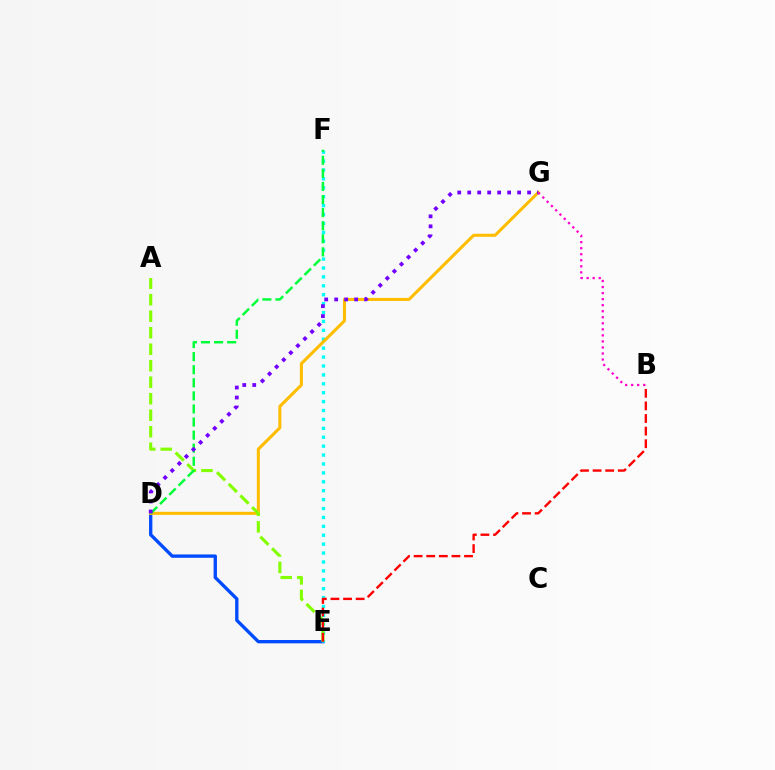{('D', 'E'): [{'color': '#004bff', 'line_style': 'solid', 'thickness': 2.4}], ('E', 'F'): [{'color': '#00fff6', 'line_style': 'dotted', 'thickness': 2.42}], ('D', 'G'): [{'color': '#ffbd00', 'line_style': 'solid', 'thickness': 2.2}, {'color': '#7200ff', 'line_style': 'dotted', 'thickness': 2.71}], ('A', 'E'): [{'color': '#84ff00', 'line_style': 'dashed', 'thickness': 2.24}], ('D', 'F'): [{'color': '#00ff39', 'line_style': 'dashed', 'thickness': 1.78}], ('B', 'G'): [{'color': '#ff00cf', 'line_style': 'dotted', 'thickness': 1.64}], ('B', 'E'): [{'color': '#ff0000', 'line_style': 'dashed', 'thickness': 1.71}]}